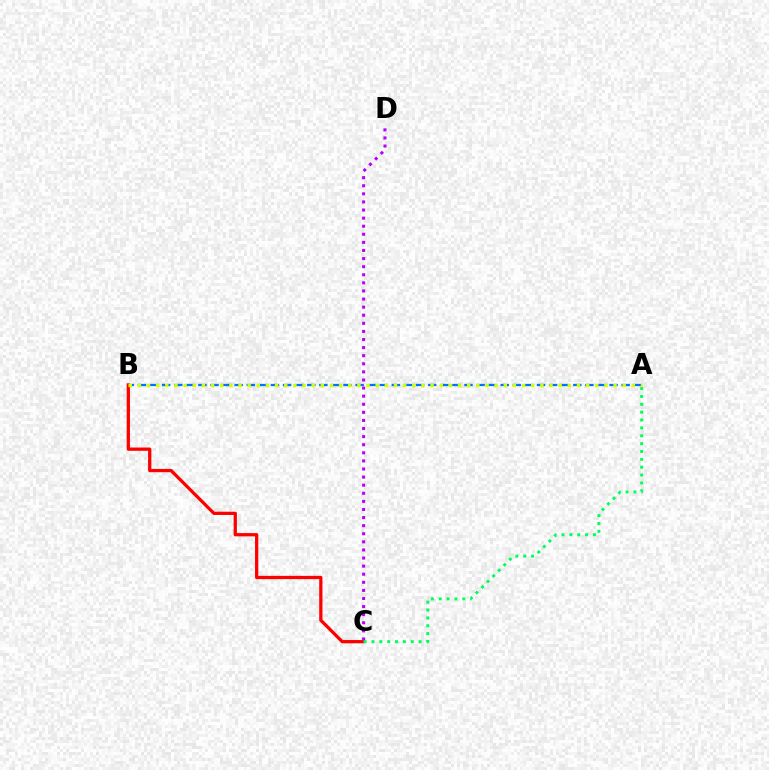{('A', 'B'): [{'color': '#0074ff', 'line_style': 'dashed', 'thickness': 1.64}, {'color': '#d1ff00', 'line_style': 'dotted', 'thickness': 2.49}], ('B', 'C'): [{'color': '#ff0000', 'line_style': 'solid', 'thickness': 2.35}], ('C', 'D'): [{'color': '#b900ff', 'line_style': 'dotted', 'thickness': 2.2}], ('A', 'C'): [{'color': '#00ff5c', 'line_style': 'dotted', 'thickness': 2.14}]}